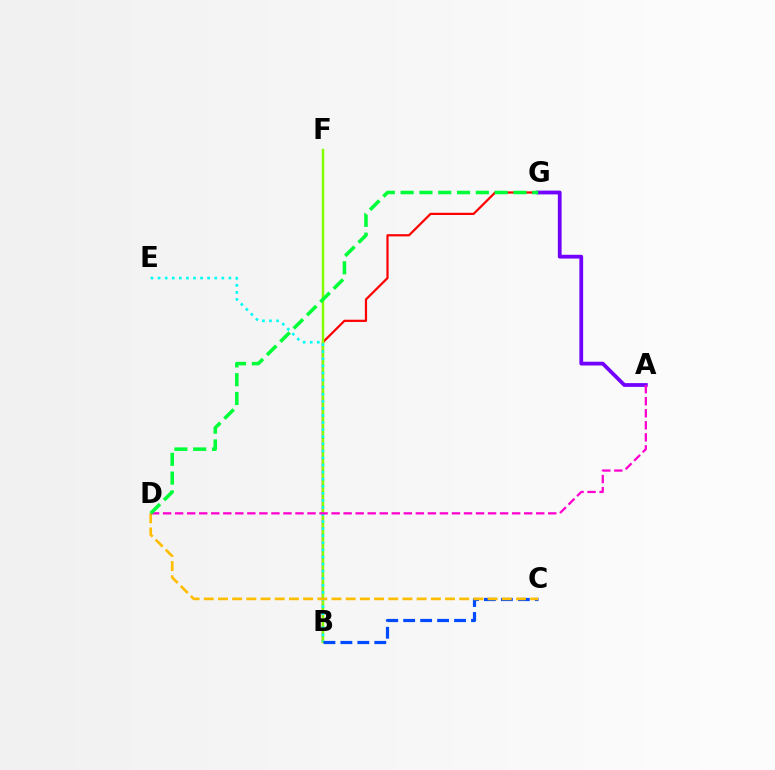{('B', 'G'): [{'color': '#ff0000', 'line_style': 'solid', 'thickness': 1.6}], ('B', 'F'): [{'color': '#84ff00', 'line_style': 'solid', 'thickness': 1.79}], ('A', 'G'): [{'color': '#7200ff', 'line_style': 'solid', 'thickness': 2.72}], ('B', 'E'): [{'color': '#00fff6', 'line_style': 'dotted', 'thickness': 1.92}], ('B', 'C'): [{'color': '#004bff', 'line_style': 'dashed', 'thickness': 2.3}], ('C', 'D'): [{'color': '#ffbd00', 'line_style': 'dashed', 'thickness': 1.93}], ('A', 'D'): [{'color': '#ff00cf', 'line_style': 'dashed', 'thickness': 1.64}], ('D', 'G'): [{'color': '#00ff39', 'line_style': 'dashed', 'thickness': 2.55}]}